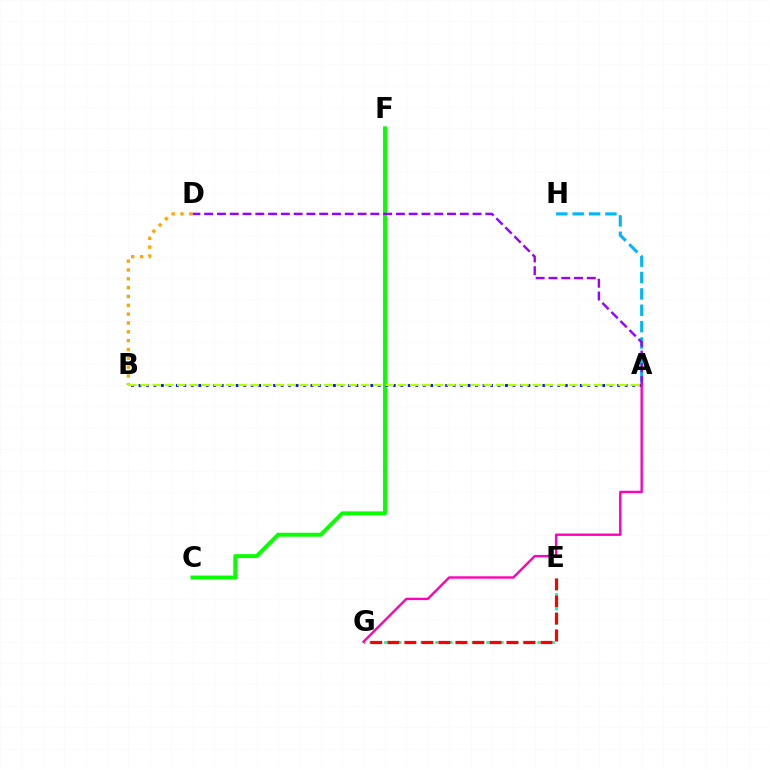{('C', 'F'): [{'color': '#08ff00', 'line_style': 'solid', 'thickness': 2.82}], ('A', 'H'): [{'color': '#00b5ff', 'line_style': 'dashed', 'thickness': 2.22}], ('E', 'G'): [{'color': '#00ff9d', 'line_style': 'dotted', 'thickness': 1.98}, {'color': '#ff0000', 'line_style': 'dashed', 'thickness': 2.31}], ('A', 'D'): [{'color': '#9b00ff', 'line_style': 'dashed', 'thickness': 1.74}], ('A', 'B'): [{'color': '#0010ff', 'line_style': 'dotted', 'thickness': 2.03}, {'color': '#b3ff00', 'line_style': 'dashed', 'thickness': 1.67}], ('B', 'D'): [{'color': '#ffa500', 'line_style': 'dotted', 'thickness': 2.4}], ('A', 'G'): [{'color': '#ff00bd', 'line_style': 'solid', 'thickness': 1.72}]}